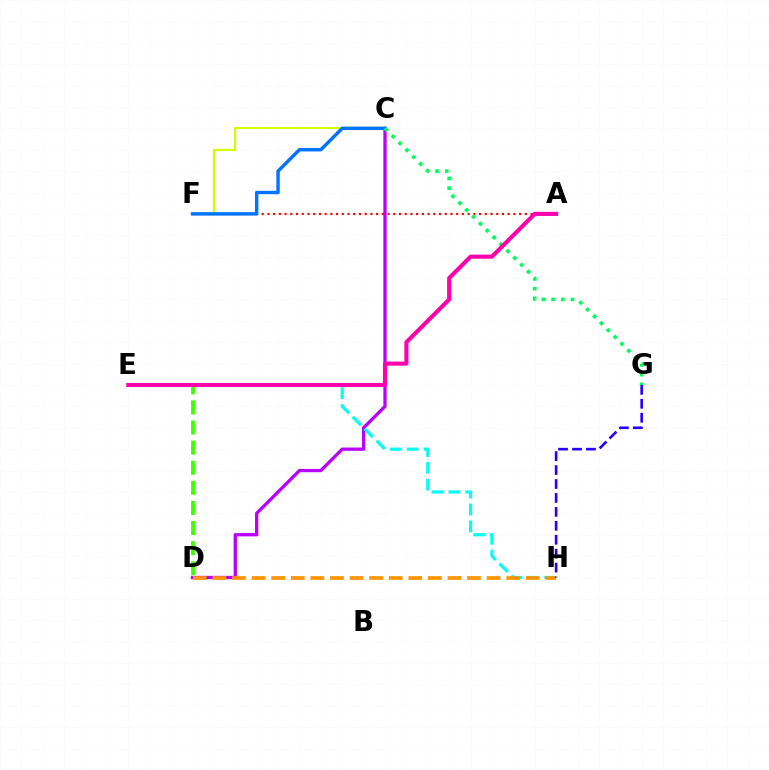{('C', 'D'): [{'color': '#b900ff', 'line_style': 'solid', 'thickness': 2.37}], ('A', 'F'): [{'color': '#ff0000', 'line_style': 'dotted', 'thickness': 1.55}], ('E', 'H'): [{'color': '#00fff6', 'line_style': 'dashed', 'thickness': 2.29}], ('D', 'H'): [{'color': '#ff9400', 'line_style': 'dashed', 'thickness': 2.66}], ('C', 'F'): [{'color': '#d1ff00', 'line_style': 'solid', 'thickness': 1.59}, {'color': '#0074ff', 'line_style': 'solid', 'thickness': 2.46}], ('D', 'E'): [{'color': '#3dff00', 'line_style': 'dashed', 'thickness': 2.73}], ('C', 'G'): [{'color': '#00ff5c', 'line_style': 'dotted', 'thickness': 2.64}], ('G', 'H'): [{'color': '#2500ff', 'line_style': 'dashed', 'thickness': 1.89}], ('A', 'E'): [{'color': '#ff00ac', 'line_style': 'solid', 'thickness': 2.95}]}